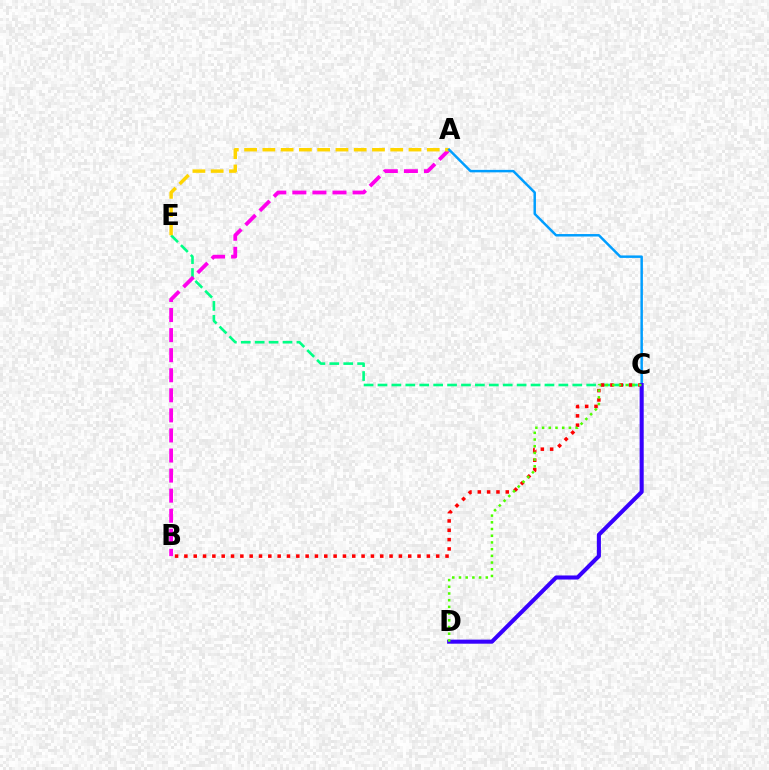{('C', 'E'): [{'color': '#00ff86', 'line_style': 'dashed', 'thickness': 1.89}], ('A', 'B'): [{'color': '#ff00ed', 'line_style': 'dashed', 'thickness': 2.73}], ('A', 'E'): [{'color': '#ffd500', 'line_style': 'dashed', 'thickness': 2.48}], ('B', 'C'): [{'color': '#ff0000', 'line_style': 'dotted', 'thickness': 2.53}], ('A', 'C'): [{'color': '#009eff', 'line_style': 'solid', 'thickness': 1.78}], ('C', 'D'): [{'color': '#3700ff', 'line_style': 'solid', 'thickness': 2.93}, {'color': '#4fff00', 'line_style': 'dotted', 'thickness': 1.82}]}